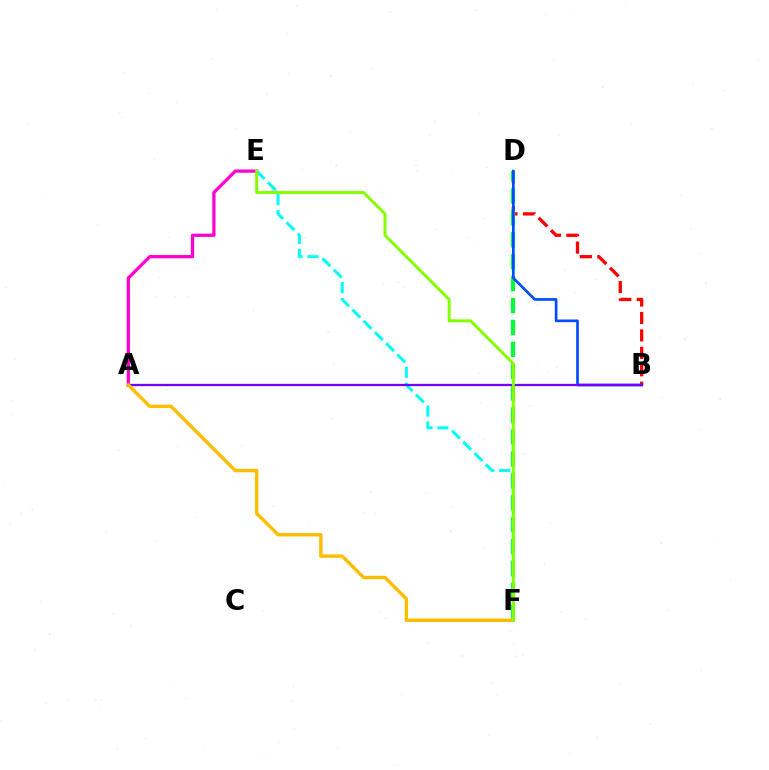{('B', 'D'): [{'color': '#ff0000', 'line_style': 'dashed', 'thickness': 2.37}, {'color': '#004bff', 'line_style': 'solid', 'thickness': 1.92}], ('A', 'E'): [{'color': '#ff00cf', 'line_style': 'solid', 'thickness': 2.34}], ('D', 'F'): [{'color': '#00ff39', 'line_style': 'dashed', 'thickness': 2.98}], ('E', 'F'): [{'color': '#00fff6', 'line_style': 'dashed', 'thickness': 2.16}, {'color': '#84ff00', 'line_style': 'solid', 'thickness': 2.13}], ('A', 'B'): [{'color': '#7200ff', 'line_style': 'solid', 'thickness': 1.64}], ('A', 'F'): [{'color': '#ffbd00', 'line_style': 'solid', 'thickness': 2.45}]}